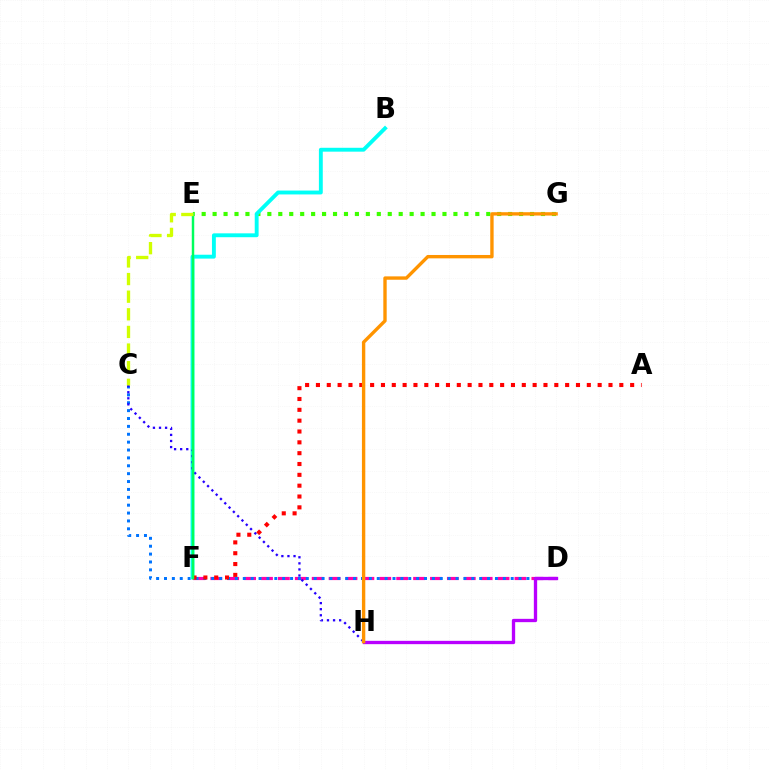{('D', 'F'): [{'color': '#ff00ac', 'line_style': 'dashed', 'thickness': 2.3}], ('C', 'D'): [{'color': '#0074ff', 'line_style': 'dotted', 'thickness': 2.14}], ('E', 'G'): [{'color': '#3dff00', 'line_style': 'dotted', 'thickness': 2.97}], ('D', 'H'): [{'color': '#b900ff', 'line_style': 'solid', 'thickness': 2.39}], ('B', 'F'): [{'color': '#00fff6', 'line_style': 'solid', 'thickness': 2.79}], ('C', 'H'): [{'color': '#2500ff', 'line_style': 'dotted', 'thickness': 1.65}], ('A', 'F'): [{'color': '#ff0000', 'line_style': 'dotted', 'thickness': 2.94}], ('E', 'F'): [{'color': '#00ff5c', 'line_style': 'solid', 'thickness': 1.77}], ('C', 'E'): [{'color': '#d1ff00', 'line_style': 'dashed', 'thickness': 2.39}], ('G', 'H'): [{'color': '#ff9400', 'line_style': 'solid', 'thickness': 2.43}]}